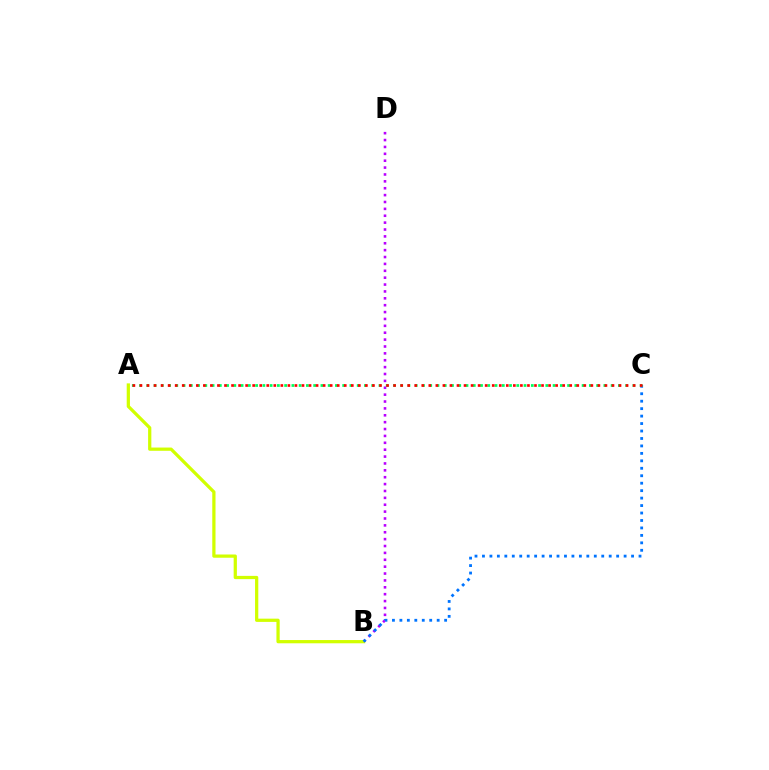{('B', 'D'): [{'color': '#b900ff', 'line_style': 'dotted', 'thickness': 1.87}], ('A', 'B'): [{'color': '#d1ff00', 'line_style': 'solid', 'thickness': 2.33}], ('B', 'C'): [{'color': '#0074ff', 'line_style': 'dotted', 'thickness': 2.03}], ('A', 'C'): [{'color': '#00ff5c', 'line_style': 'dotted', 'thickness': 1.97}, {'color': '#ff0000', 'line_style': 'dotted', 'thickness': 1.91}]}